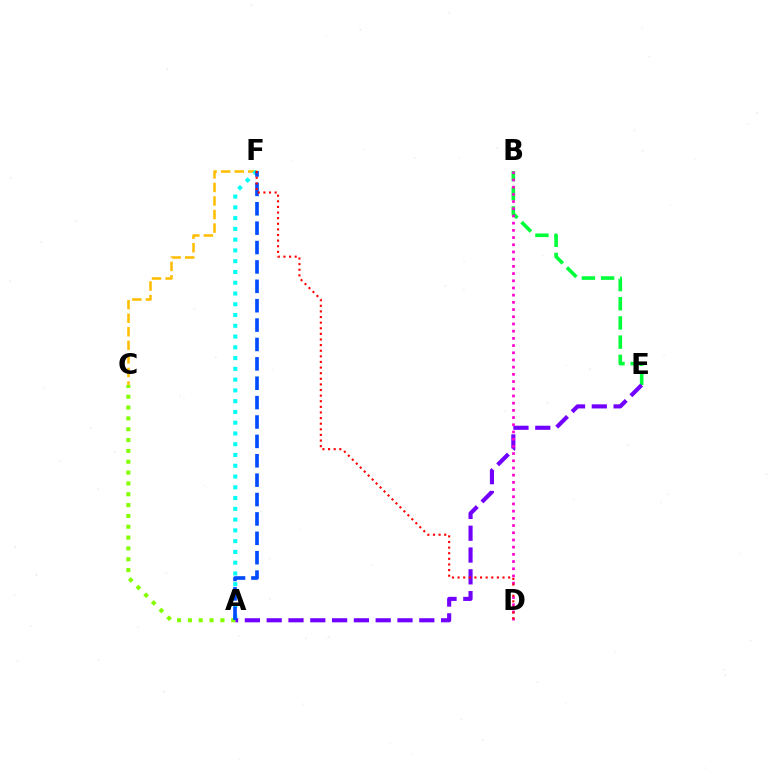{('C', 'F'): [{'color': '#ffbd00', 'line_style': 'dashed', 'thickness': 1.84}], ('B', 'E'): [{'color': '#00ff39', 'line_style': 'dashed', 'thickness': 2.61}], ('A', 'E'): [{'color': '#7200ff', 'line_style': 'dashed', 'thickness': 2.96}], ('B', 'D'): [{'color': '#ff00cf', 'line_style': 'dotted', 'thickness': 1.96}], ('A', 'F'): [{'color': '#00fff6', 'line_style': 'dotted', 'thickness': 2.93}, {'color': '#004bff', 'line_style': 'dashed', 'thickness': 2.63}], ('A', 'C'): [{'color': '#84ff00', 'line_style': 'dotted', 'thickness': 2.94}], ('D', 'F'): [{'color': '#ff0000', 'line_style': 'dotted', 'thickness': 1.53}]}